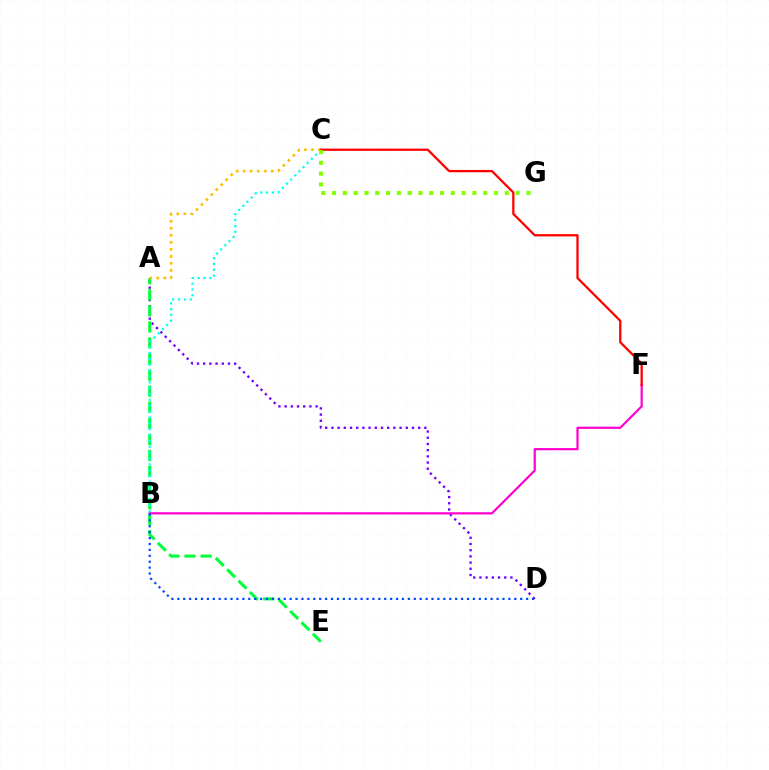{('A', 'D'): [{'color': '#7200ff', 'line_style': 'dotted', 'thickness': 1.68}], ('A', 'E'): [{'color': '#00ff39', 'line_style': 'dashed', 'thickness': 2.18}], ('A', 'C'): [{'color': '#ffbd00', 'line_style': 'dotted', 'thickness': 1.91}], ('B', 'C'): [{'color': '#00fff6', 'line_style': 'dotted', 'thickness': 1.59}], ('B', 'F'): [{'color': '#ff00cf', 'line_style': 'solid', 'thickness': 1.59}], ('C', 'F'): [{'color': '#ff0000', 'line_style': 'solid', 'thickness': 1.64}], ('B', 'D'): [{'color': '#004bff', 'line_style': 'dotted', 'thickness': 1.61}], ('C', 'G'): [{'color': '#84ff00', 'line_style': 'dotted', 'thickness': 2.93}]}